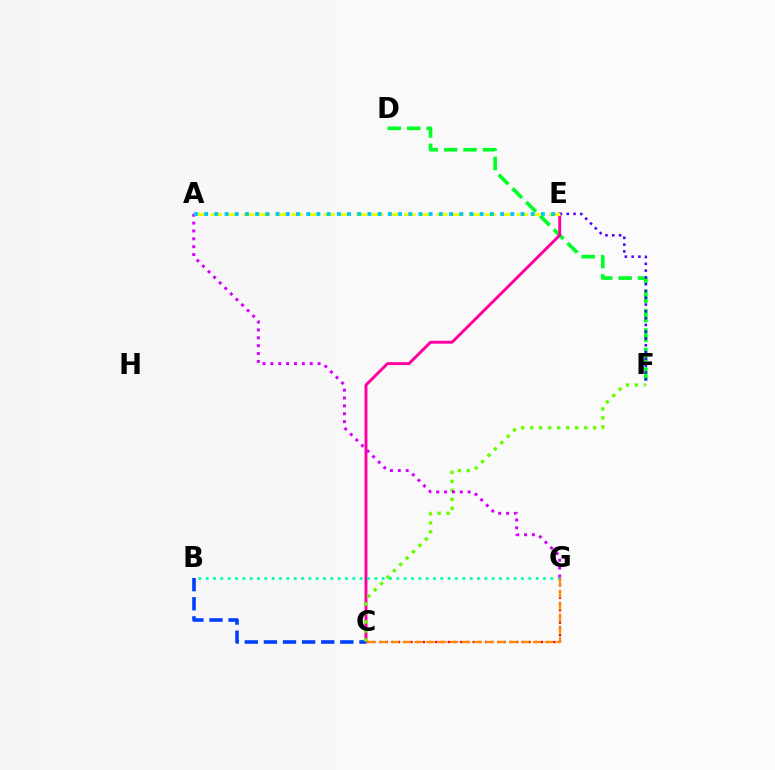{('D', 'F'): [{'color': '#00ff27', 'line_style': 'dashed', 'thickness': 2.64}], ('C', 'G'): [{'color': '#ff0000', 'line_style': 'dotted', 'thickness': 1.69}, {'color': '#ff8800', 'line_style': 'dashed', 'thickness': 1.61}], ('C', 'E'): [{'color': '#ff00a0', 'line_style': 'solid', 'thickness': 2.12}], ('E', 'F'): [{'color': '#4f00ff', 'line_style': 'dotted', 'thickness': 1.84}], ('B', 'C'): [{'color': '#003fff', 'line_style': 'dashed', 'thickness': 2.6}], ('A', 'E'): [{'color': '#eeff00', 'line_style': 'dashed', 'thickness': 2.19}, {'color': '#00c7ff', 'line_style': 'dotted', 'thickness': 2.77}], ('C', 'F'): [{'color': '#66ff00', 'line_style': 'dotted', 'thickness': 2.45}], ('B', 'G'): [{'color': '#00ffaf', 'line_style': 'dotted', 'thickness': 1.99}], ('A', 'G'): [{'color': '#d600ff', 'line_style': 'dotted', 'thickness': 2.14}]}